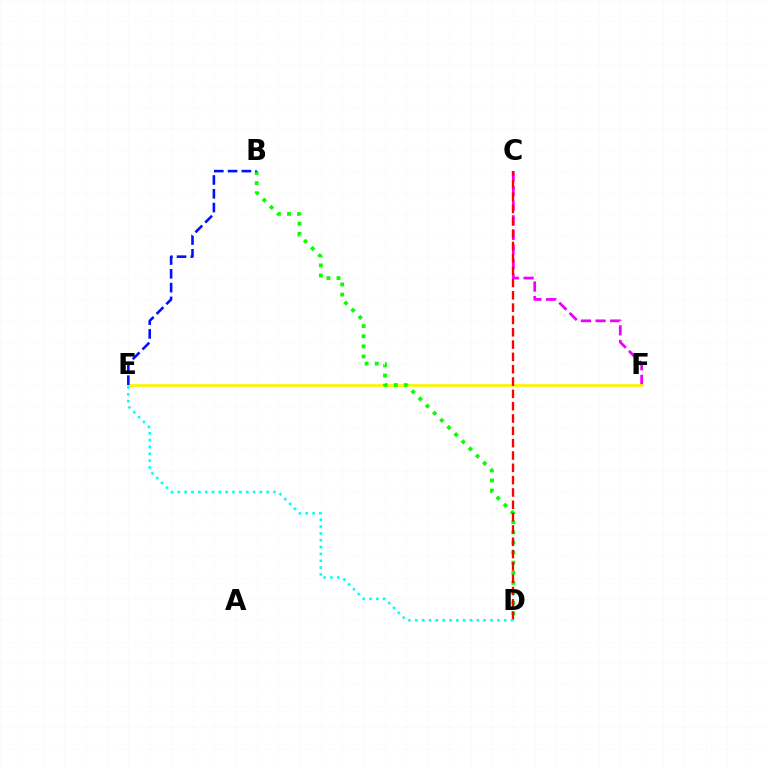{('C', 'F'): [{'color': '#ee00ff', 'line_style': 'dashed', 'thickness': 1.98}], ('E', 'F'): [{'color': '#fcf500', 'line_style': 'solid', 'thickness': 1.94}], ('B', 'D'): [{'color': '#08ff00', 'line_style': 'dotted', 'thickness': 2.75}], ('C', 'D'): [{'color': '#ff0000', 'line_style': 'dashed', 'thickness': 1.67}], ('D', 'E'): [{'color': '#00fff6', 'line_style': 'dotted', 'thickness': 1.86}], ('B', 'E'): [{'color': '#0010ff', 'line_style': 'dashed', 'thickness': 1.87}]}